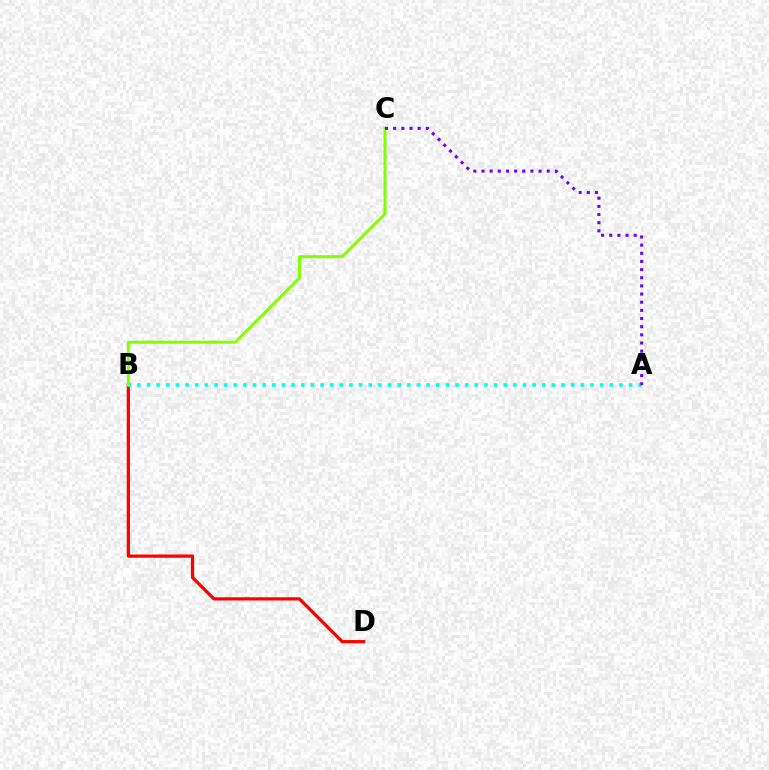{('B', 'D'): [{'color': '#ff0000', 'line_style': 'solid', 'thickness': 2.33}], ('A', 'B'): [{'color': '#00fff6', 'line_style': 'dotted', 'thickness': 2.62}], ('B', 'C'): [{'color': '#84ff00', 'line_style': 'solid', 'thickness': 2.14}], ('A', 'C'): [{'color': '#7200ff', 'line_style': 'dotted', 'thickness': 2.22}]}